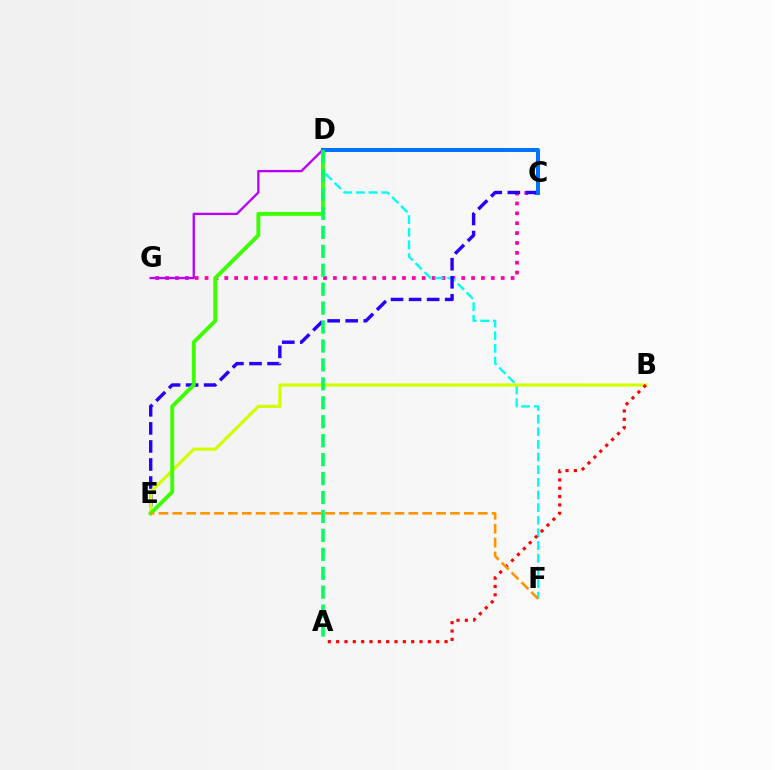{('C', 'G'): [{'color': '#ff00ac', 'line_style': 'dotted', 'thickness': 2.68}], ('D', 'F'): [{'color': '#00fff6', 'line_style': 'dashed', 'thickness': 1.72}], ('D', 'G'): [{'color': '#b900ff', 'line_style': 'solid', 'thickness': 1.67}], ('C', 'E'): [{'color': '#2500ff', 'line_style': 'dashed', 'thickness': 2.45}], ('B', 'E'): [{'color': '#d1ff00', 'line_style': 'solid', 'thickness': 2.27}], ('D', 'E'): [{'color': '#3dff00', 'line_style': 'solid', 'thickness': 2.81}], ('A', 'B'): [{'color': '#ff0000', 'line_style': 'dotted', 'thickness': 2.27}], ('C', 'D'): [{'color': '#0074ff', 'line_style': 'solid', 'thickness': 2.89}], ('E', 'F'): [{'color': '#ff9400', 'line_style': 'dashed', 'thickness': 1.89}], ('A', 'D'): [{'color': '#00ff5c', 'line_style': 'dashed', 'thickness': 2.57}]}